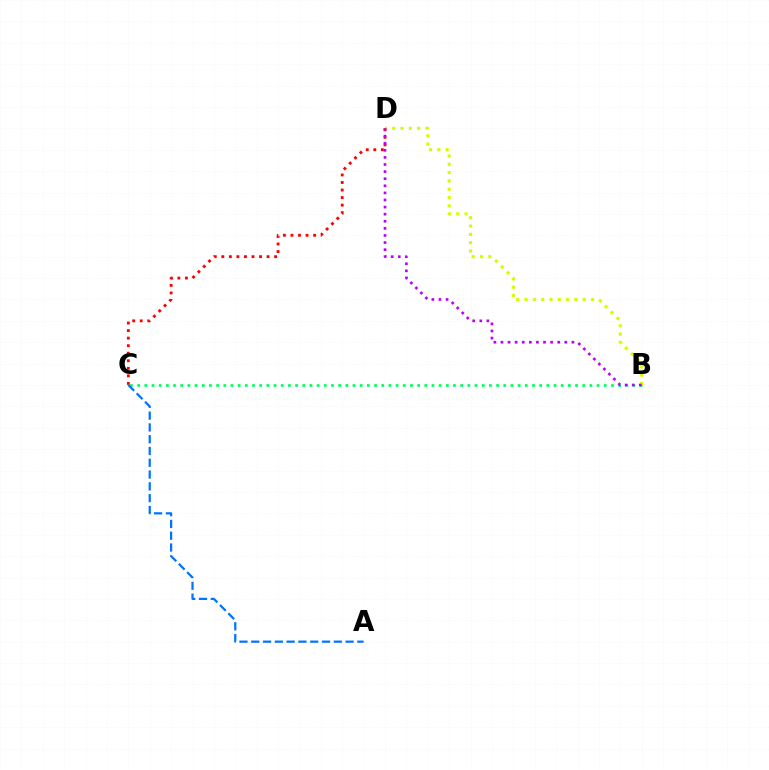{('B', 'C'): [{'color': '#00ff5c', 'line_style': 'dotted', 'thickness': 1.95}], ('B', 'D'): [{'color': '#d1ff00', 'line_style': 'dotted', 'thickness': 2.26}, {'color': '#b900ff', 'line_style': 'dotted', 'thickness': 1.93}], ('C', 'D'): [{'color': '#ff0000', 'line_style': 'dotted', 'thickness': 2.05}], ('A', 'C'): [{'color': '#0074ff', 'line_style': 'dashed', 'thickness': 1.6}]}